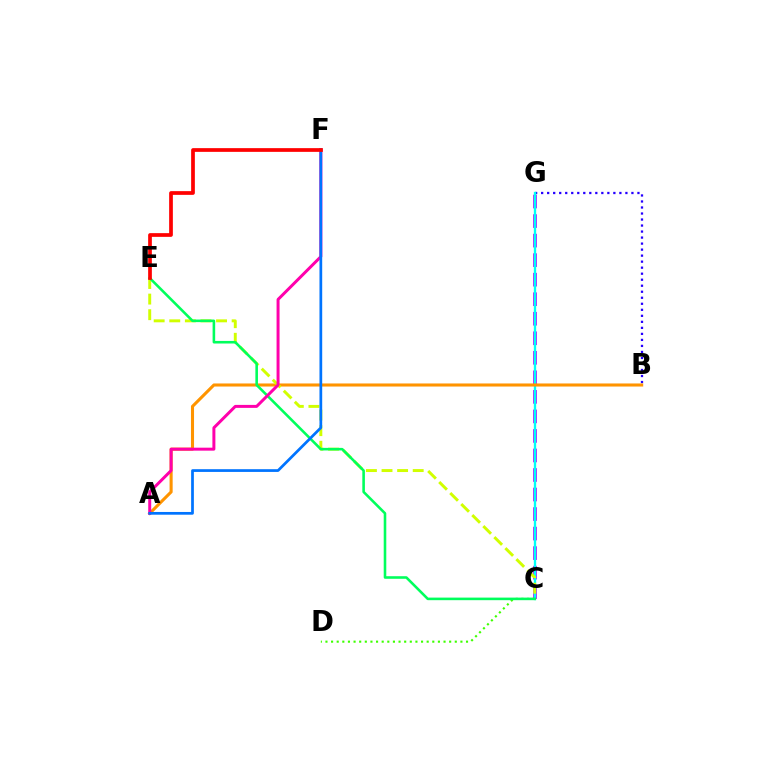{('C', 'G'): [{'color': '#b900ff', 'line_style': 'dashed', 'thickness': 2.65}, {'color': '#00fff6', 'line_style': 'solid', 'thickness': 1.68}], ('B', 'G'): [{'color': '#2500ff', 'line_style': 'dotted', 'thickness': 1.64}], ('A', 'B'): [{'color': '#ff9400', 'line_style': 'solid', 'thickness': 2.21}], ('C', 'E'): [{'color': '#d1ff00', 'line_style': 'dashed', 'thickness': 2.12}, {'color': '#00ff5c', 'line_style': 'solid', 'thickness': 1.86}], ('C', 'D'): [{'color': '#3dff00', 'line_style': 'dotted', 'thickness': 1.53}], ('A', 'F'): [{'color': '#ff00ac', 'line_style': 'solid', 'thickness': 2.15}, {'color': '#0074ff', 'line_style': 'solid', 'thickness': 1.97}], ('E', 'F'): [{'color': '#ff0000', 'line_style': 'solid', 'thickness': 2.68}]}